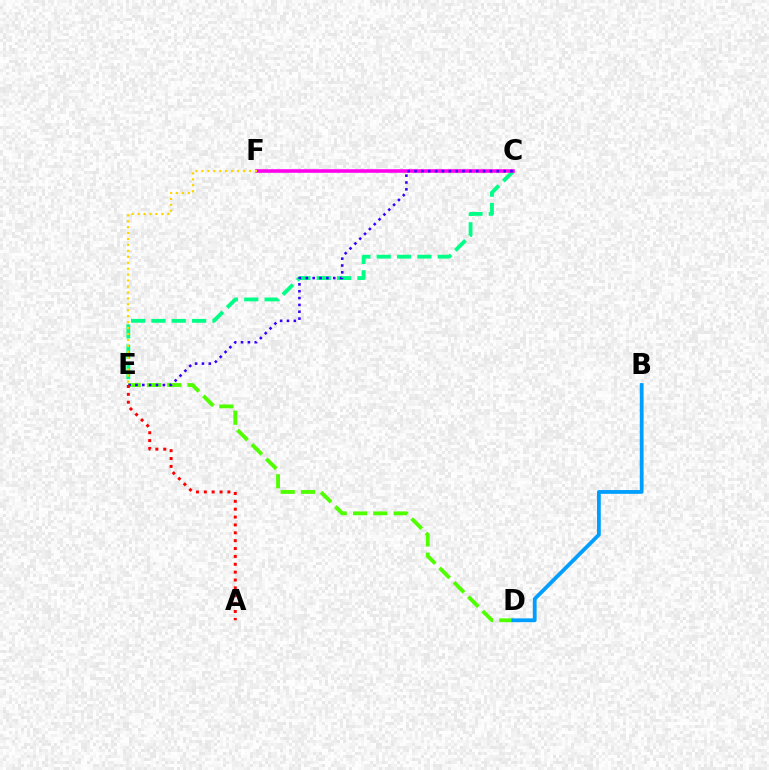{('C', 'E'): [{'color': '#00ff86', 'line_style': 'dashed', 'thickness': 2.76}, {'color': '#3700ff', 'line_style': 'dotted', 'thickness': 1.86}], ('D', 'E'): [{'color': '#4fff00', 'line_style': 'dashed', 'thickness': 2.76}], ('C', 'F'): [{'color': '#ff00ed', 'line_style': 'solid', 'thickness': 2.58}], ('E', 'F'): [{'color': '#ffd500', 'line_style': 'dotted', 'thickness': 1.61}], ('B', 'D'): [{'color': '#009eff', 'line_style': 'solid', 'thickness': 2.73}], ('A', 'E'): [{'color': '#ff0000', 'line_style': 'dotted', 'thickness': 2.14}]}